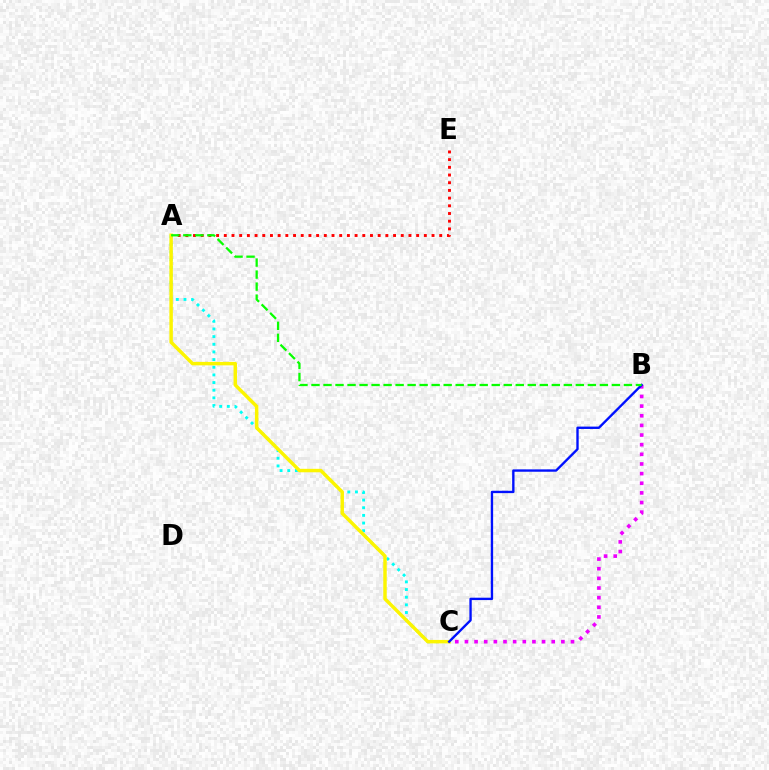{('B', 'C'): [{'color': '#ee00ff', 'line_style': 'dotted', 'thickness': 2.62}, {'color': '#0010ff', 'line_style': 'solid', 'thickness': 1.7}], ('A', 'E'): [{'color': '#ff0000', 'line_style': 'dotted', 'thickness': 2.09}], ('A', 'C'): [{'color': '#00fff6', 'line_style': 'dotted', 'thickness': 2.08}, {'color': '#fcf500', 'line_style': 'solid', 'thickness': 2.49}], ('A', 'B'): [{'color': '#08ff00', 'line_style': 'dashed', 'thickness': 1.63}]}